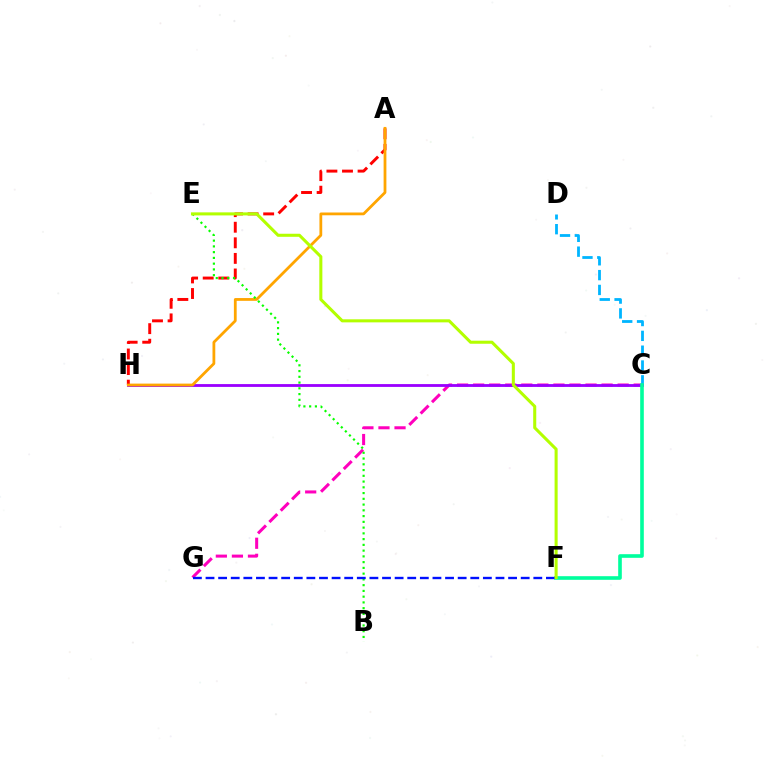{('C', 'G'): [{'color': '#ff00bd', 'line_style': 'dashed', 'thickness': 2.18}], ('C', 'D'): [{'color': '#00b5ff', 'line_style': 'dashed', 'thickness': 2.01}], ('C', 'H'): [{'color': '#9b00ff', 'line_style': 'solid', 'thickness': 2.03}], ('C', 'F'): [{'color': '#00ff9d', 'line_style': 'solid', 'thickness': 2.61}], ('A', 'H'): [{'color': '#ff0000', 'line_style': 'dashed', 'thickness': 2.12}, {'color': '#ffa500', 'line_style': 'solid', 'thickness': 2.0}], ('B', 'E'): [{'color': '#08ff00', 'line_style': 'dotted', 'thickness': 1.56}], ('F', 'G'): [{'color': '#0010ff', 'line_style': 'dashed', 'thickness': 1.71}], ('E', 'F'): [{'color': '#b3ff00', 'line_style': 'solid', 'thickness': 2.2}]}